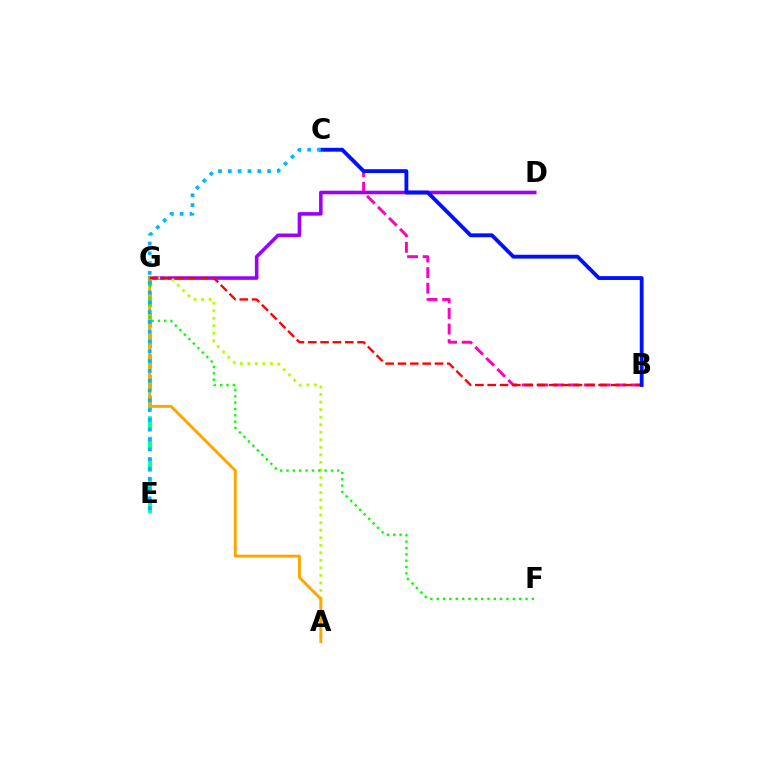{('B', 'C'): [{'color': '#ff00bd', 'line_style': 'dashed', 'thickness': 2.11}, {'color': '#0010ff', 'line_style': 'solid', 'thickness': 2.76}], ('D', 'G'): [{'color': '#9b00ff', 'line_style': 'solid', 'thickness': 2.57}], ('E', 'G'): [{'color': '#00ff9d', 'line_style': 'dashed', 'thickness': 2.8}], ('A', 'G'): [{'color': '#b3ff00', 'line_style': 'dotted', 'thickness': 2.05}, {'color': '#ffa500', 'line_style': 'solid', 'thickness': 2.08}], ('F', 'G'): [{'color': '#08ff00', 'line_style': 'dotted', 'thickness': 1.72}], ('B', 'G'): [{'color': '#ff0000', 'line_style': 'dashed', 'thickness': 1.67}], ('C', 'E'): [{'color': '#00b5ff', 'line_style': 'dotted', 'thickness': 2.66}]}